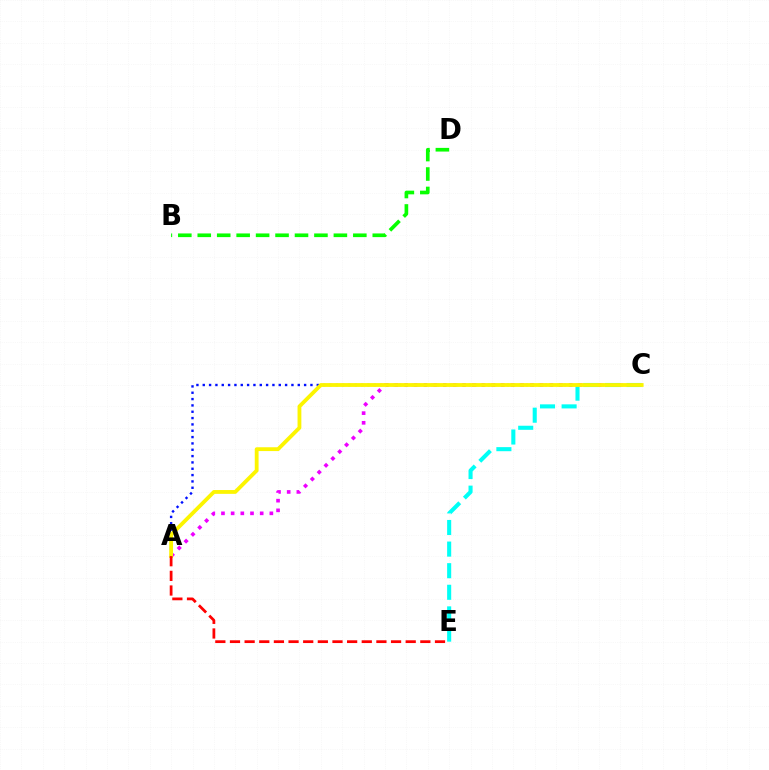{('A', 'C'): [{'color': '#ee00ff', 'line_style': 'dotted', 'thickness': 2.63}, {'color': '#0010ff', 'line_style': 'dotted', 'thickness': 1.72}, {'color': '#fcf500', 'line_style': 'solid', 'thickness': 2.75}], ('C', 'E'): [{'color': '#00fff6', 'line_style': 'dashed', 'thickness': 2.93}], ('A', 'E'): [{'color': '#ff0000', 'line_style': 'dashed', 'thickness': 1.99}], ('B', 'D'): [{'color': '#08ff00', 'line_style': 'dashed', 'thickness': 2.64}]}